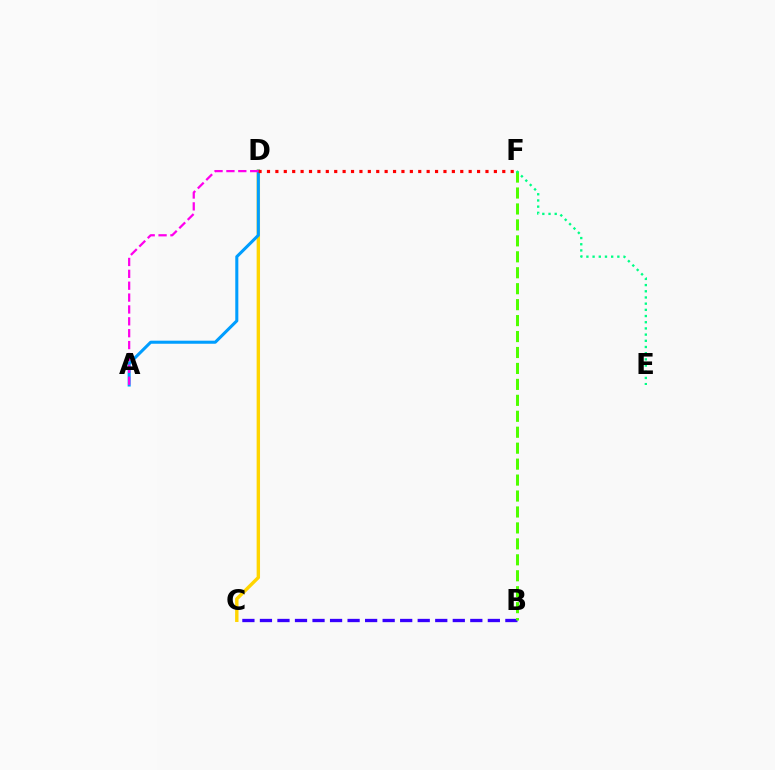{('B', 'C'): [{'color': '#3700ff', 'line_style': 'dashed', 'thickness': 2.38}], ('C', 'D'): [{'color': '#ffd500', 'line_style': 'solid', 'thickness': 2.45}], ('A', 'D'): [{'color': '#009eff', 'line_style': 'solid', 'thickness': 2.2}, {'color': '#ff00ed', 'line_style': 'dashed', 'thickness': 1.61}], ('B', 'F'): [{'color': '#4fff00', 'line_style': 'dashed', 'thickness': 2.17}], ('D', 'F'): [{'color': '#ff0000', 'line_style': 'dotted', 'thickness': 2.28}], ('E', 'F'): [{'color': '#00ff86', 'line_style': 'dotted', 'thickness': 1.68}]}